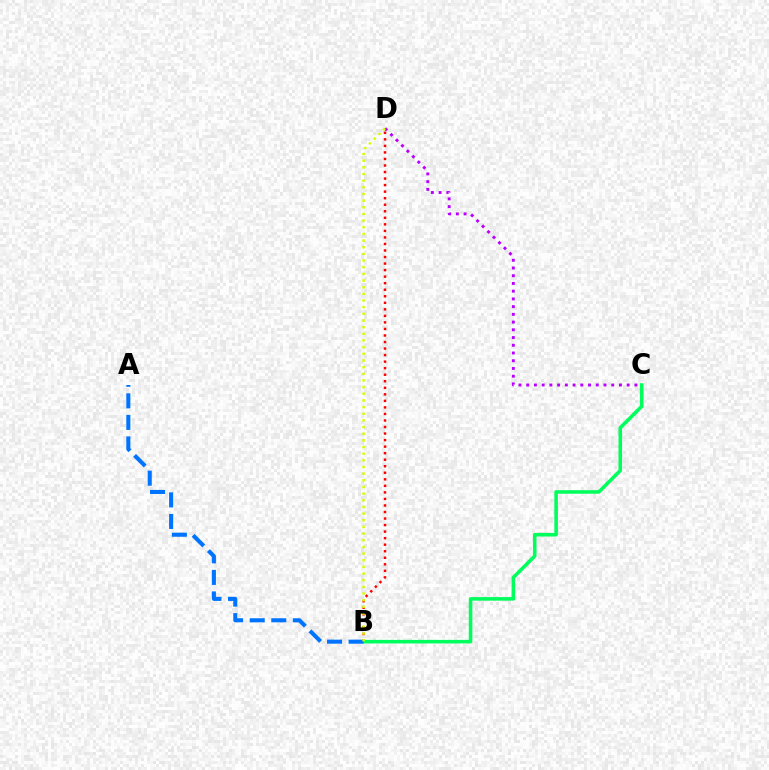{('B', 'D'): [{'color': '#ff0000', 'line_style': 'dotted', 'thickness': 1.78}, {'color': '#d1ff00', 'line_style': 'dotted', 'thickness': 1.81}], ('B', 'C'): [{'color': '#00ff5c', 'line_style': 'solid', 'thickness': 2.57}], ('A', 'B'): [{'color': '#0074ff', 'line_style': 'dashed', 'thickness': 2.93}], ('C', 'D'): [{'color': '#b900ff', 'line_style': 'dotted', 'thickness': 2.1}]}